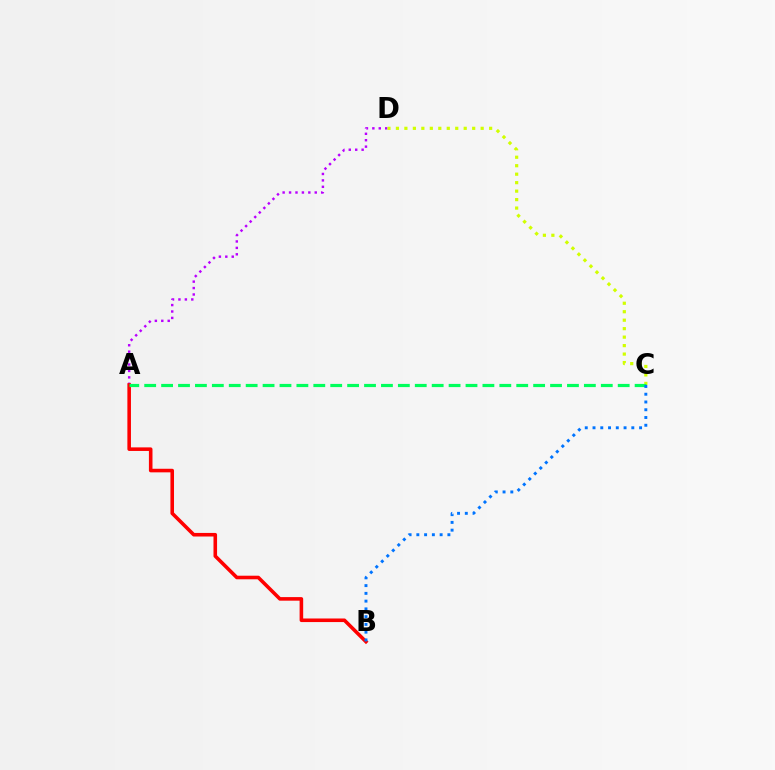{('A', 'D'): [{'color': '#b900ff', 'line_style': 'dotted', 'thickness': 1.75}], ('A', 'B'): [{'color': '#ff0000', 'line_style': 'solid', 'thickness': 2.58}], ('C', 'D'): [{'color': '#d1ff00', 'line_style': 'dotted', 'thickness': 2.3}], ('A', 'C'): [{'color': '#00ff5c', 'line_style': 'dashed', 'thickness': 2.3}], ('B', 'C'): [{'color': '#0074ff', 'line_style': 'dotted', 'thickness': 2.11}]}